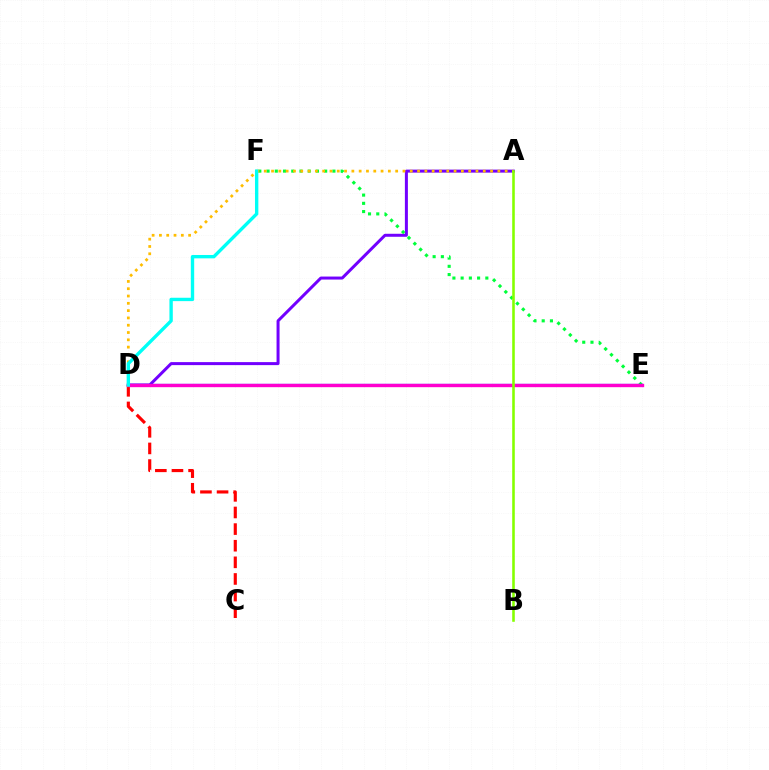{('A', 'D'): [{'color': '#7200ff', 'line_style': 'solid', 'thickness': 2.16}, {'color': '#ffbd00', 'line_style': 'dotted', 'thickness': 1.98}], ('E', 'F'): [{'color': '#00ff39', 'line_style': 'dotted', 'thickness': 2.24}], ('C', 'D'): [{'color': '#ff0000', 'line_style': 'dashed', 'thickness': 2.26}], ('D', 'E'): [{'color': '#004bff', 'line_style': 'solid', 'thickness': 1.61}, {'color': '#ff00cf', 'line_style': 'solid', 'thickness': 2.42}], ('D', 'F'): [{'color': '#00fff6', 'line_style': 'solid', 'thickness': 2.42}], ('A', 'B'): [{'color': '#84ff00', 'line_style': 'solid', 'thickness': 1.86}]}